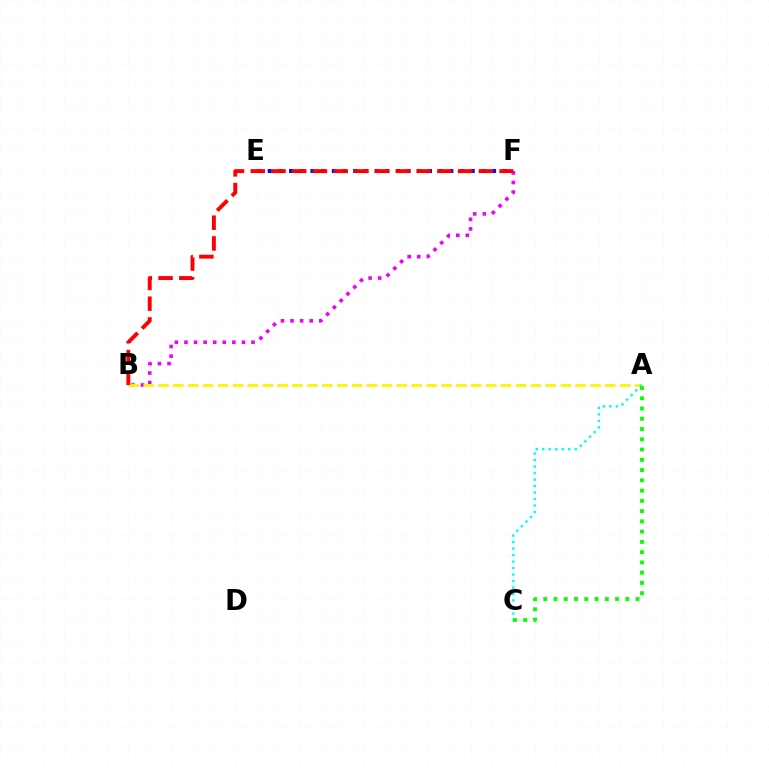{('B', 'F'): [{'color': '#ee00ff', 'line_style': 'dotted', 'thickness': 2.6}, {'color': '#ff0000', 'line_style': 'dashed', 'thickness': 2.82}], ('A', 'B'): [{'color': '#fcf500', 'line_style': 'dashed', 'thickness': 2.02}], ('A', 'C'): [{'color': '#00fff6', 'line_style': 'dotted', 'thickness': 1.76}, {'color': '#08ff00', 'line_style': 'dotted', 'thickness': 2.79}], ('E', 'F'): [{'color': '#0010ff', 'line_style': 'dotted', 'thickness': 2.9}]}